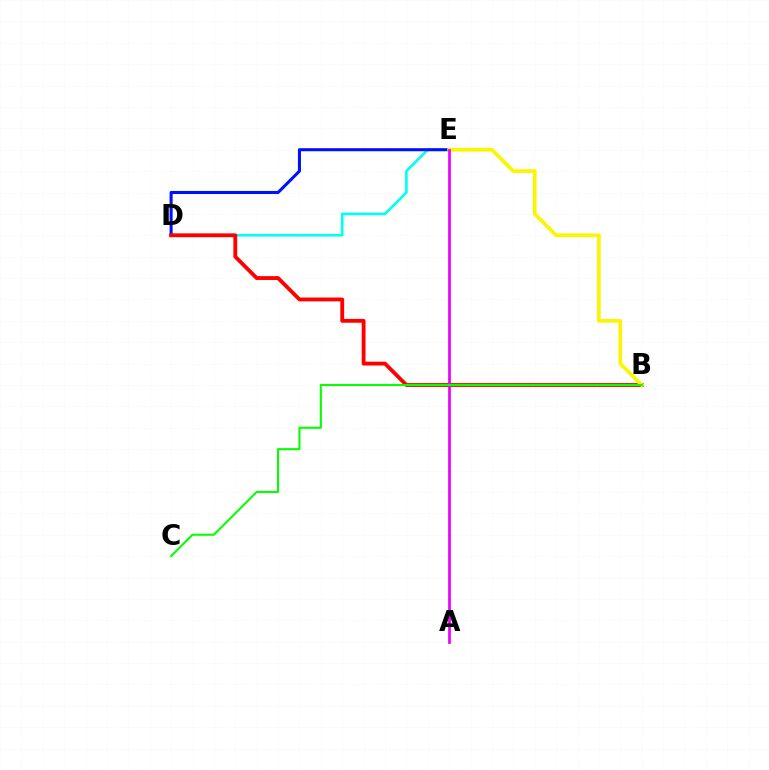{('D', 'E'): [{'color': '#00fff6', 'line_style': 'solid', 'thickness': 1.9}, {'color': '#0010ff', 'line_style': 'solid', 'thickness': 2.2}], ('B', 'D'): [{'color': '#ff0000', 'line_style': 'solid', 'thickness': 2.77}], ('B', 'E'): [{'color': '#fcf500', 'line_style': 'solid', 'thickness': 2.65}], ('A', 'E'): [{'color': '#ee00ff', 'line_style': 'solid', 'thickness': 1.96}], ('B', 'C'): [{'color': '#08ff00', 'line_style': 'solid', 'thickness': 1.51}]}